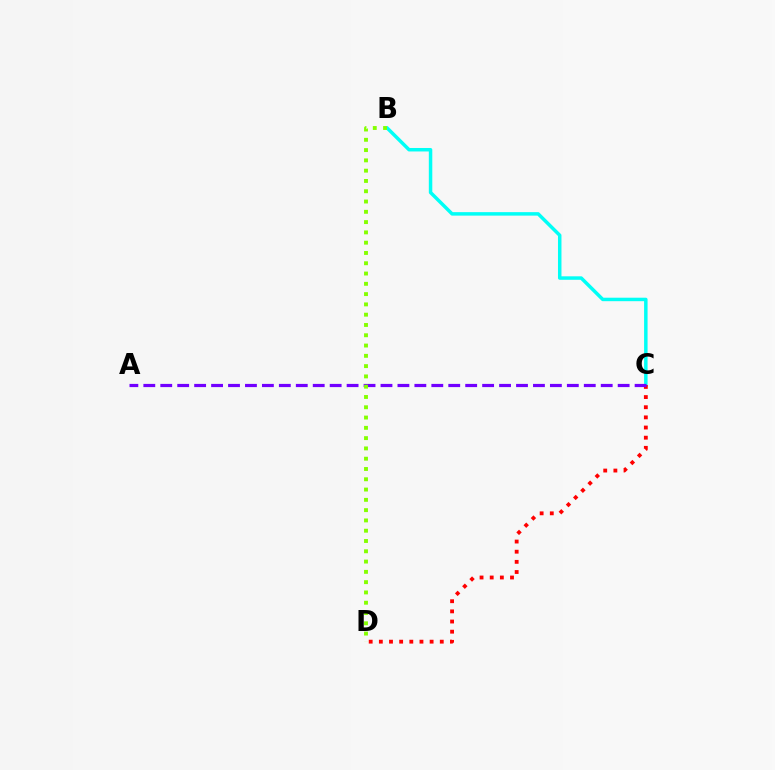{('B', 'C'): [{'color': '#00fff6', 'line_style': 'solid', 'thickness': 2.5}], ('C', 'D'): [{'color': '#ff0000', 'line_style': 'dotted', 'thickness': 2.76}], ('A', 'C'): [{'color': '#7200ff', 'line_style': 'dashed', 'thickness': 2.3}], ('B', 'D'): [{'color': '#84ff00', 'line_style': 'dotted', 'thickness': 2.79}]}